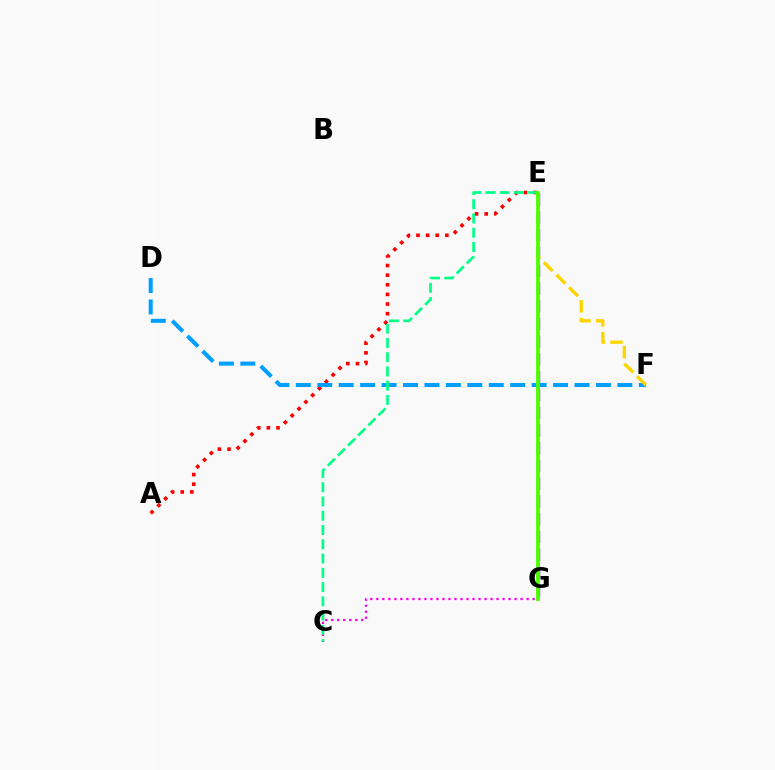{('C', 'G'): [{'color': '#ff00ed', 'line_style': 'dotted', 'thickness': 1.63}], ('A', 'E'): [{'color': '#ff0000', 'line_style': 'dotted', 'thickness': 2.62}], ('D', 'F'): [{'color': '#009eff', 'line_style': 'dashed', 'thickness': 2.91}], ('C', 'E'): [{'color': '#00ff86', 'line_style': 'dashed', 'thickness': 1.94}], ('E', 'G'): [{'color': '#3700ff', 'line_style': 'dashed', 'thickness': 2.41}, {'color': '#4fff00', 'line_style': 'solid', 'thickness': 2.77}], ('E', 'F'): [{'color': '#ffd500', 'line_style': 'dashed', 'thickness': 2.42}]}